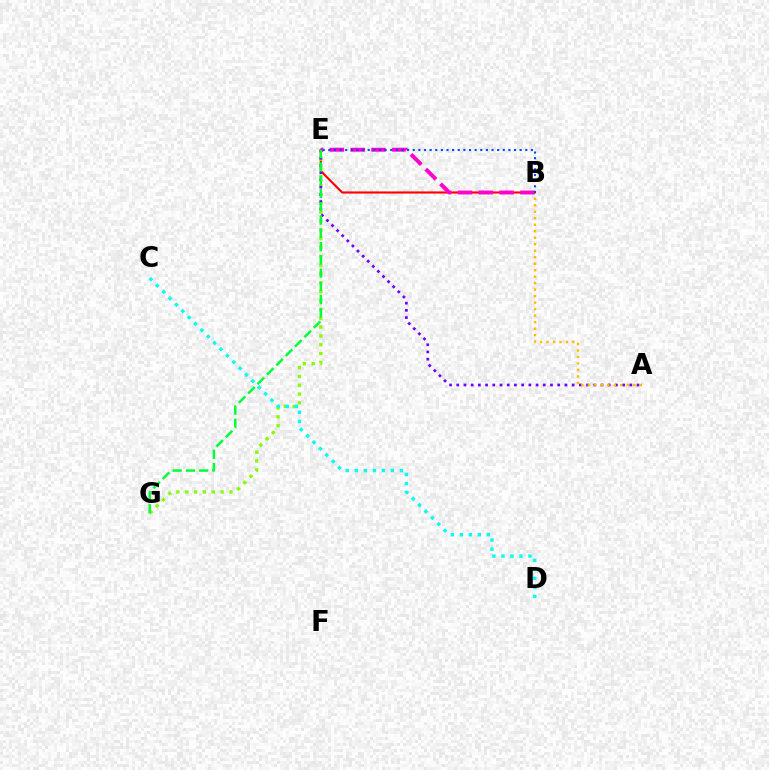{('B', 'E'): [{'color': '#ff0000', 'line_style': 'solid', 'thickness': 1.53}, {'color': '#ff00cf', 'line_style': 'dashed', 'thickness': 2.83}, {'color': '#004bff', 'line_style': 'dotted', 'thickness': 1.53}], ('E', 'G'): [{'color': '#84ff00', 'line_style': 'dotted', 'thickness': 2.4}, {'color': '#00ff39', 'line_style': 'dashed', 'thickness': 1.8}], ('A', 'E'): [{'color': '#7200ff', 'line_style': 'dotted', 'thickness': 1.96}], ('A', 'B'): [{'color': '#ffbd00', 'line_style': 'dotted', 'thickness': 1.76}], ('C', 'D'): [{'color': '#00fff6', 'line_style': 'dotted', 'thickness': 2.45}]}